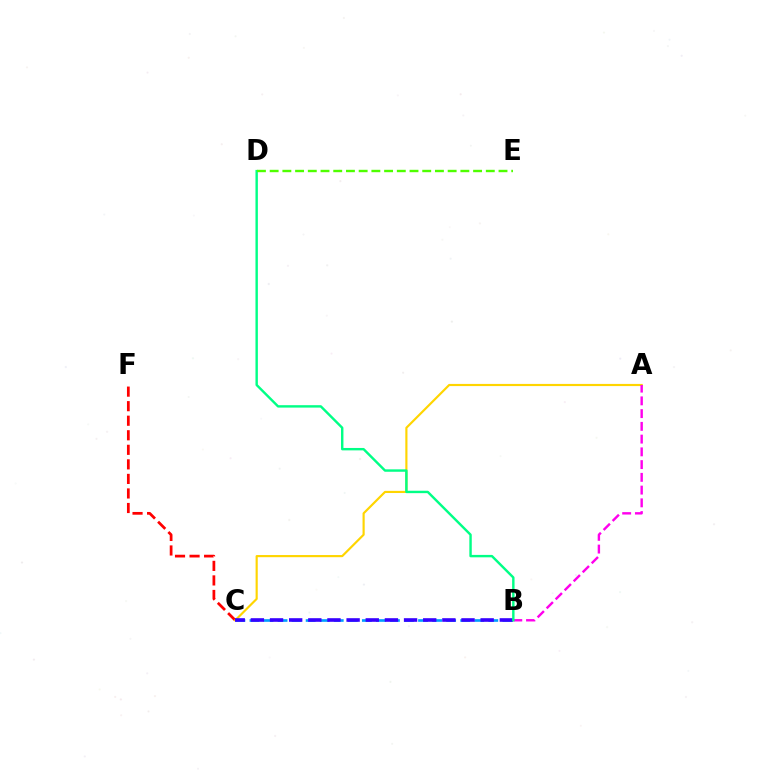{('B', 'C'): [{'color': '#009eff', 'line_style': 'dashed', 'thickness': 1.91}, {'color': '#3700ff', 'line_style': 'dashed', 'thickness': 2.6}], ('C', 'F'): [{'color': '#ff0000', 'line_style': 'dashed', 'thickness': 1.98}], ('A', 'C'): [{'color': '#ffd500', 'line_style': 'solid', 'thickness': 1.56}], ('A', 'B'): [{'color': '#ff00ed', 'line_style': 'dashed', 'thickness': 1.73}], ('B', 'D'): [{'color': '#00ff86', 'line_style': 'solid', 'thickness': 1.74}], ('D', 'E'): [{'color': '#4fff00', 'line_style': 'dashed', 'thickness': 1.73}]}